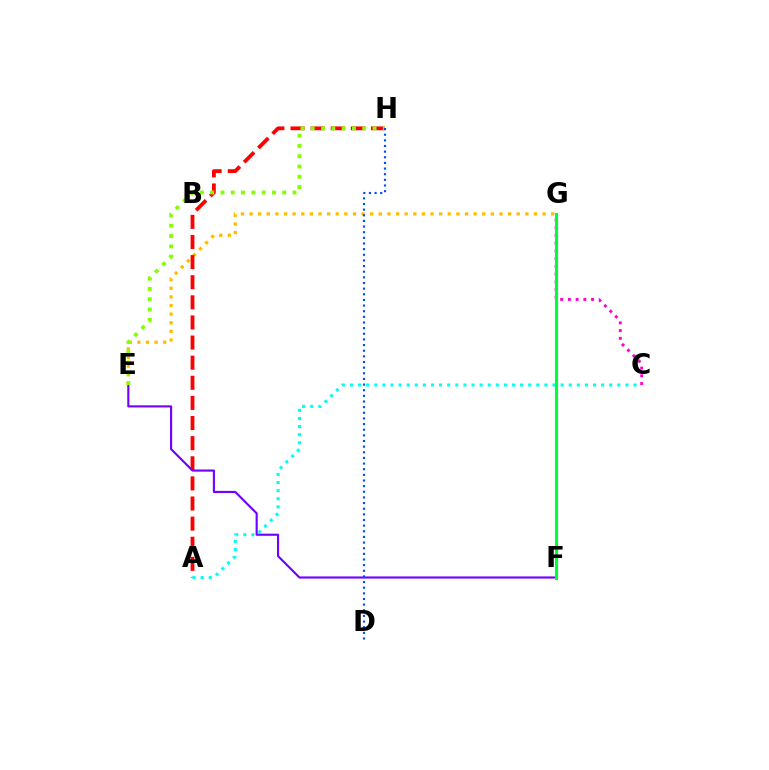{('E', 'G'): [{'color': '#ffbd00', 'line_style': 'dotted', 'thickness': 2.34}], ('A', 'H'): [{'color': '#ff0000', 'line_style': 'dashed', 'thickness': 2.73}], ('A', 'C'): [{'color': '#00fff6', 'line_style': 'dotted', 'thickness': 2.2}], ('C', 'G'): [{'color': '#ff00cf', 'line_style': 'dotted', 'thickness': 2.1}], ('E', 'F'): [{'color': '#7200ff', 'line_style': 'solid', 'thickness': 1.53}], ('F', 'G'): [{'color': '#00ff39', 'line_style': 'solid', 'thickness': 2.26}], ('E', 'H'): [{'color': '#84ff00', 'line_style': 'dotted', 'thickness': 2.8}], ('D', 'H'): [{'color': '#004bff', 'line_style': 'dotted', 'thickness': 1.53}]}